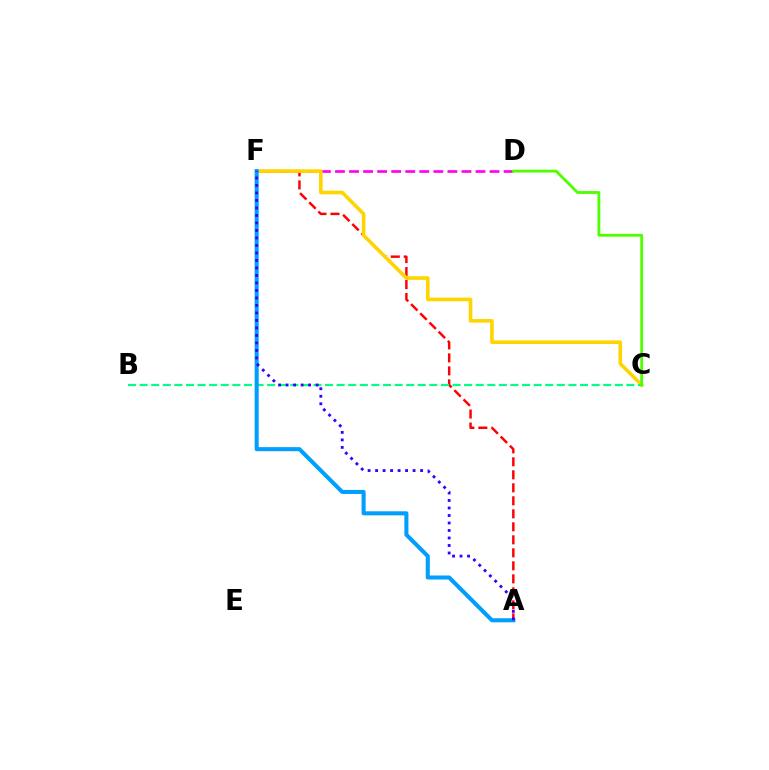{('A', 'F'): [{'color': '#ff0000', 'line_style': 'dashed', 'thickness': 1.77}, {'color': '#009eff', 'line_style': 'solid', 'thickness': 2.91}, {'color': '#3700ff', 'line_style': 'dotted', 'thickness': 2.04}], ('D', 'F'): [{'color': '#ff00ed', 'line_style': 'dashed', 'thickness': 1.91}], ('C', 'F'): [{'color': '#ffd500', 'line_style': 'solid', 'thickness': 2.6}], ('B', 'C'): [{'color': '#00ff86', 'line_style': 'dashed', 'thickness': 1.57}], ('C', 'D'): [{'color': '#4fff00', 'line_style': 'solid', 'thickness': 2.05}]}